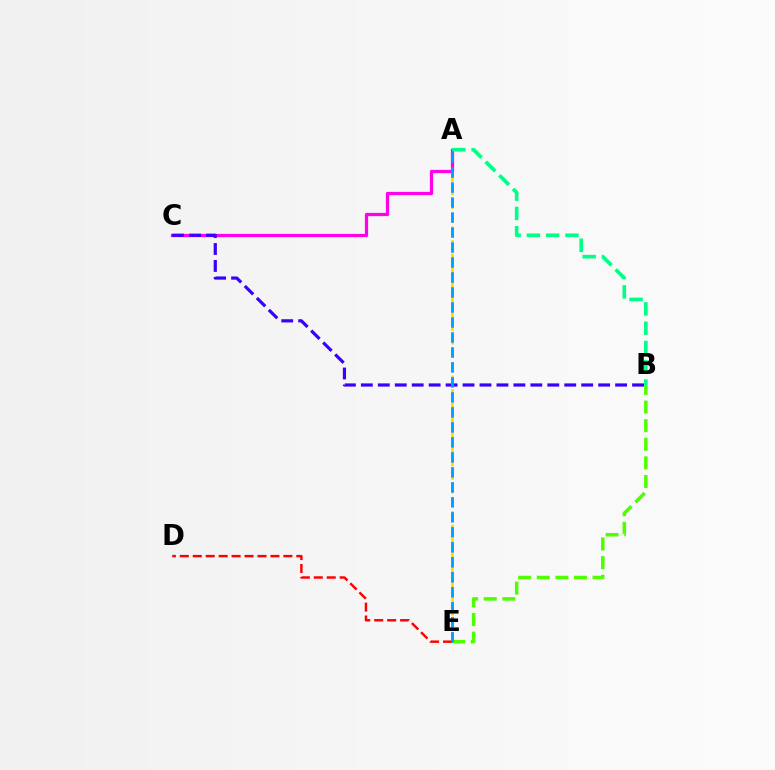{('A', 'E'): [{'color': '#ffd500', 'line_style': 'dashed', 'thickness': 1.84}, {'color': '#009eff', 'line_style': 'dashed', 'thickness': 2.04}], ('A', 'C'): [{'color': '#ff00ed', 'line_style': 'solid', 'thickness': 2.34}], ('D', 'E'): [{'color': '#ff0000', 'line_style': 'dashed', 'thickness': 1.76}], ('A', 'B'): [{'color': '#00ff86', 'line_style': 'dashed', 'thickness': 2.62}], ('B', 'C'): [{'color': '#3700ff', 'line_style': 'dashed', 'thickness': 2.3}], ('B', 'E'): [{'color': '#4fff00', 'line_style': 'dashed', 'thickness': 2.53}]}